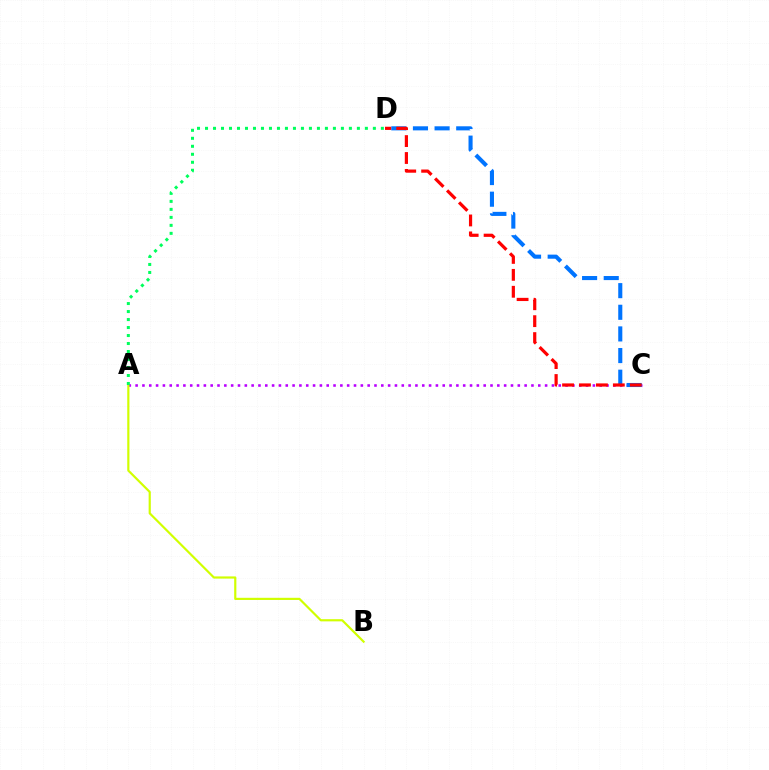{('A', 'C'): [{'color': '#b900ff', 'line_style': 'dotted', 'thickness': 1.85}], ('A', 'B'): [{'color': '#d1ff00', 'line_style': 'solid', 'thickness': 1.57}], ('C', 'D'): [{'color': '#0074ff', 'line_style': 'dashed', 'thickness': 2.94}, {'color': '#ff0000', 'line_style': 'dashed', 'thickness': 2.3}], ('A', 'D'): [{'color': '#00ff5c', 'line_style': 'dotted', 'thickness': 2.17}]}